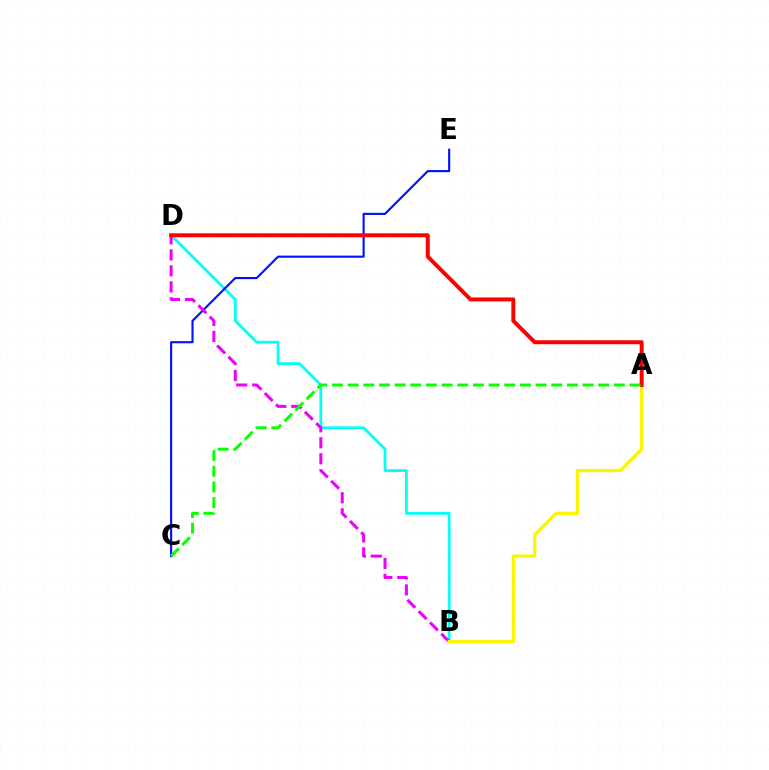{('B', 'D'): [{'color': '#00fff6', 'line_style': 'solid', 'thickness': 2.01}, {'color': '#ee00ff', 'line_style': 'dashed', 'thickness': 2.17}], ('C', 'E'): [{'color': '#0010ff', 'line_style': 'solid', 'thickness': 1.53}], ('A', 'B'): [{'color': '#fcf500', 'line_style': 'solid', 'thickness': 2.36}], ('A', 'D'): [{'color': '#ff0000', 'line_style': 'solid', 'thickness': 2.85}], ('A', 'C'): [{'color': '#08ff00', 'line_style': 'dashed', 'thickness': 2.13}]}